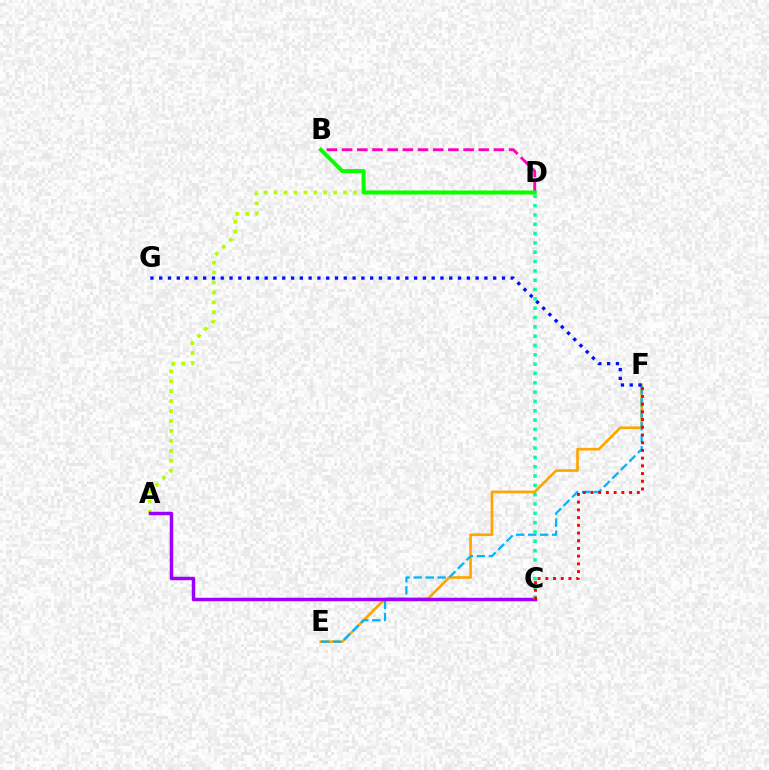{('A', 'D'): [{'color': '#b3ff00', 'line_style': 'dotted', 'thickness': 2.7}], ('E', 'F'): [{'color': '#ffa500', 'line_style': 'solid', 'thickness': 1.9}, {'color': '#00b5ff', 'line_style': 'dashed', 'thickness': 1.63}], ('B', 'D'): [{'color': '#ff00bd', 'line_style': 'dashed', 'thickness': 2.06}, {'color': '#08ff00', 'line_style': 'solid', 'thickness': 2.88}], ('A', 'C'): [{'color': '#9b00ff', 'line_style': 'solid', 'thickness': 2.5}], ('C', 'D'): [{'color': '#00ff9d', 'line_style': 'dotted', 'thickness': 2.53}], ('C', 'F'): [{'color': '#ff0000', 'line_style': 'dotted', 'thickness': 2.1}], ('F', 'G'): [{'color': '#0010ff', 'line_style': 'dotted', 'thickness': 2.39}]}